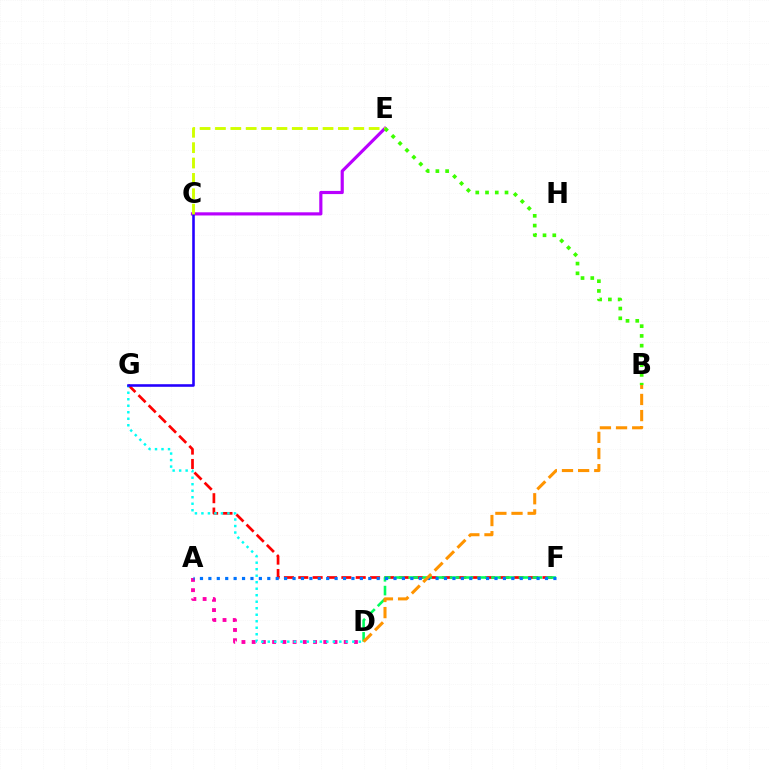{('C', 'E'): [{'color': '#b900ff', 'line_style': 'solid', 'thickness': 2.28}, {'color': '#d1ff00', 'line_style': 'dashed', 'thickness': 2.09}], ('A', 'D'): [{'color': '#ff00ac', 'line_style': 'dotted', 'thickness': 2.78}], ('F', 'G'): [{'color': '#ff0000', 'line_style': 'dashed', 'thickness': 1.95}], ('D', 'F'): [{'color': '#00ff5c', 'line_style': 'dashed', 'thickness': 1.87}], ('A', 'F'): [{'color': '#0074ff', 'line_style': 'dotted', 'thickness': 2.29}], ('D', 'G'): [{'color': '#00fff6', 'line_style': 'dotted', 'thickness': 1.77}], ('C', 'G'): [{'color': '#2500ff', 'line_style': 'solid', 'thickness': 1.86}], ('B', 'D'): [{'color': '#ff9400', 'line_style': 'dashed', 'thickness': 2.19}], ('B', 'E'): [{'color': '#3dff00', 'line_style': 'dotted', 'thickness': 2.65}]}